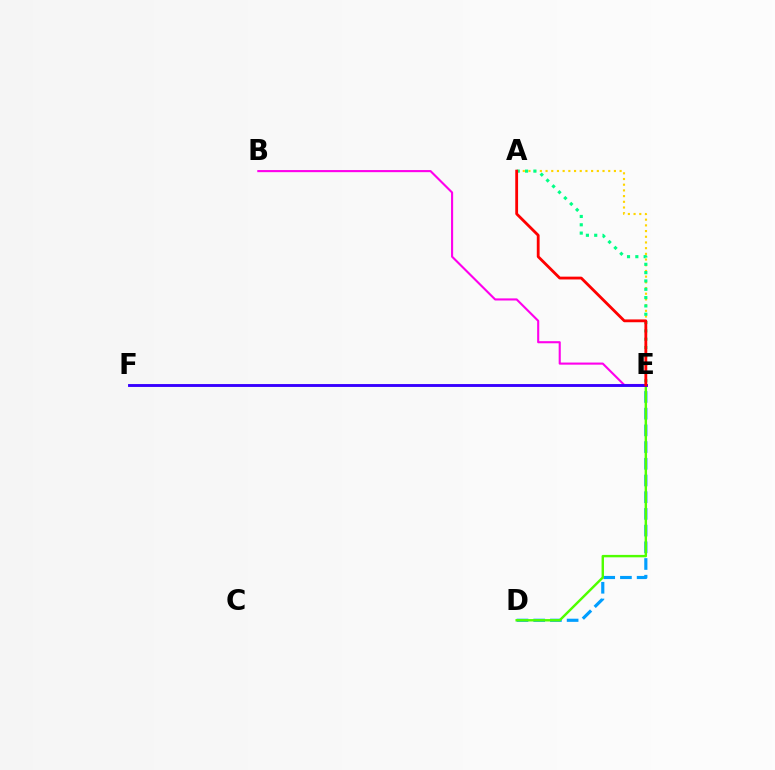{('A', 'E'): [{'color': '#ffd500', 'line_style': 'dotted', 'thickness': 1.55}, {'color': '#00ff86', 'line_style': 'dotted', 'thickness': 2.26}, {'color': '#ff0000', 'line_style': 'solid', 'thickness': 2.02}], ('D', 'E'): [{'color': '#009eff', 'line_style': 'dashed', 'thickness': 2.27}, {'color': '#4fff00', 'line_style': 'solid', 'thickness': 1.74}], ('B', 'E'): [{'color': '#ff00ed', 'line_style': 'solid', 'thickness': 1.52}], ('E', 'F'): [{'color': '#3700ff', 'line_style': 'solid', 'thickness': 2.07}]}